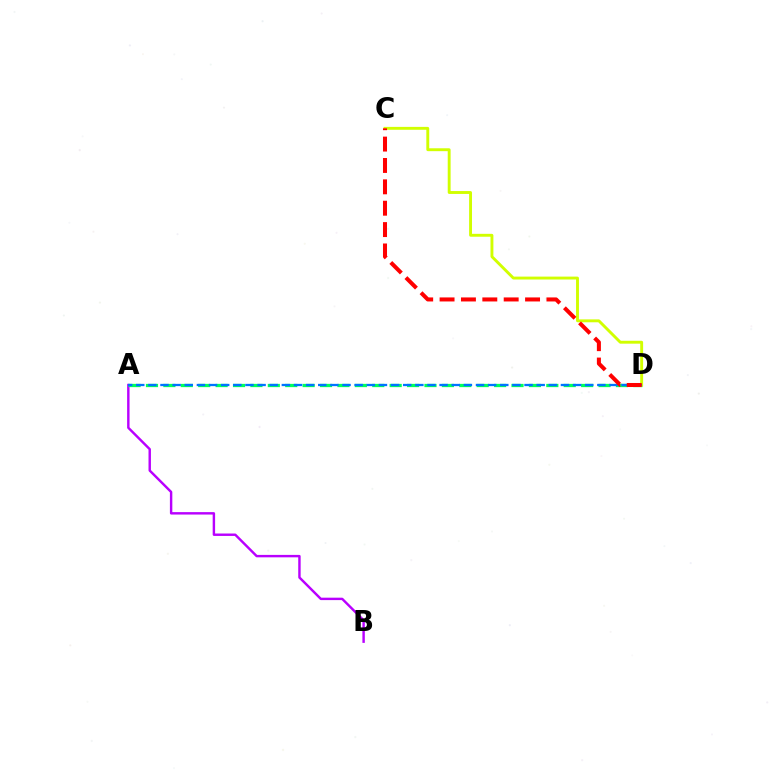{('A', 'B'): [{'color': '#b900ff', 'line_style': 'solid', 'thickness': 1.75}], ('A', 'D'): [{'color': '#00ff5c', 'line_style': 'dashed', 'thickness': 2.36}, {'color': '#0074ff', 'line_style': 'dashed', 'thickness': 1.65}], ('C', 'D'): [{'color': '#d1ff00', 'line_style': 'solid', 'thickness': 2.09}, {'color': '#ff0000', 'line_style': 'dashed', 'thickness': 2.9}]}